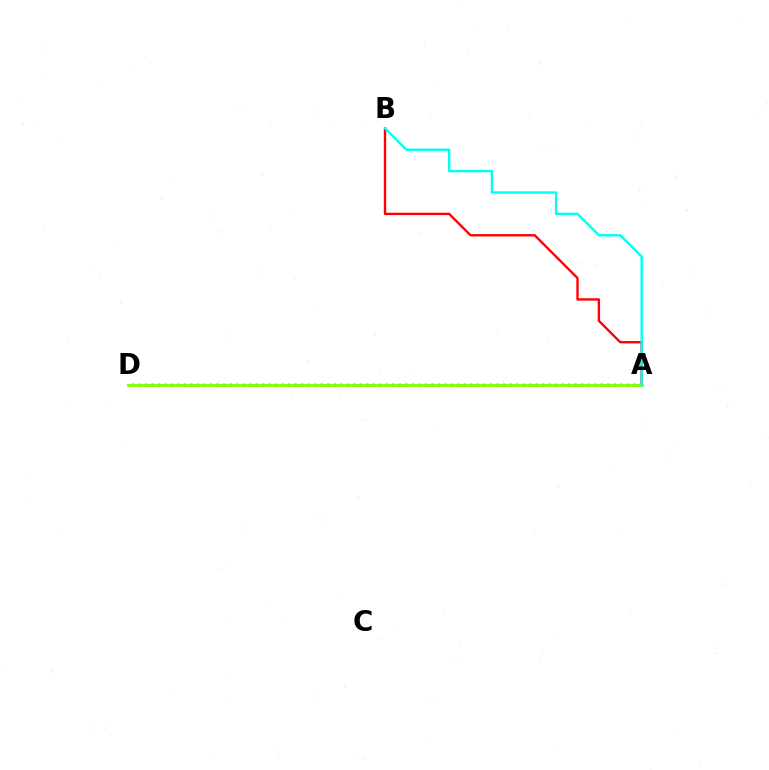{('A', 'B'): [{'color': '#ff0000', 'line_style': 'solid', 'thickness': 1.7}, {'color': '#00fff6', 'line_style': 'solid', 'thickness': 1.72}], ('A', 'D'): [{'color': '#7200ff', 'line_style': 'dotted', 'thickness': 1.77}, {'color': '#84ff00', 'line_style': 'solid', 'thickness': 2.05}]}